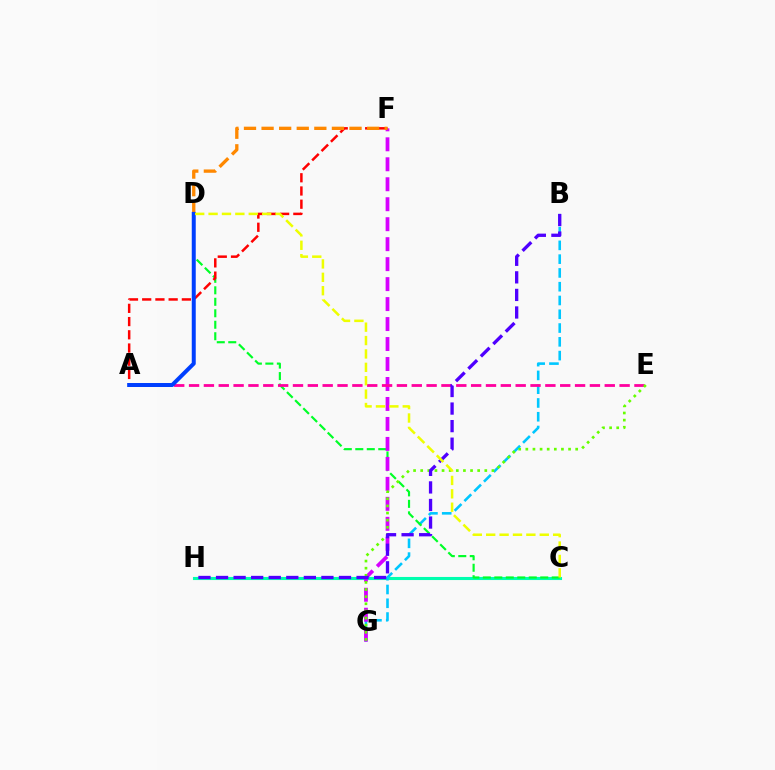{('C', 'H'): [{'color': '#00ffaf', 'line_style': 'solid', 'thickness': 2.23}], ('B', 'G'): [{'color': '#00c7ff', 'line_style': 'dashed', 'thickness': 1.87}], ('C', 'D'): [{'color': '#00ff27', 'line_style': 'dashed', 'thickness': 1.56}, {'color': '#eeff00', 'line_style': 'dashed', 'thickness': 1.82}], ('F', 'G'): [{'color': '#d600ff', 'line_style': 'dashed', 'thickness': 2.71}], ('A', 'E'): [{'color': '#ff00a0', 'line_style': 'dashed', 'thickness': 2.02}], ('E', 'G'): [{'color': '#66ff00', 'line_style': 'dotted', 'thickness': 1.94}], ('B', 'H'): [{'color': '#4f00ff', 'line_style': 'dashed', 'thickness': 2.39}], ('A', 'F'): [{'color': '#ff0000', 'line_style': 'dashed', 'thickness': 1.8}], ('D', 'F'): [{'color': '#ff8800', 'line_style': 'dashed', 'thickness': 2.39}], ('A', 'D'): [{'color': '#003fff', 'line_style': 'solid', 'thickness': 2.87}]}